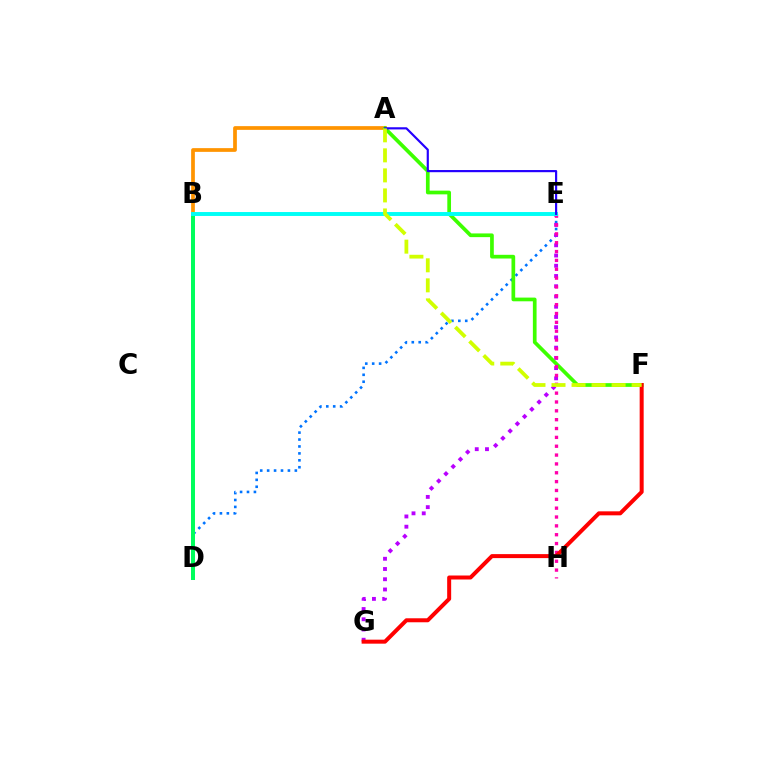{('D', 'E'): [{'color': '#0074ff', 'line_style': 'dotted', 'thickness': 1.88}], ('A', 'B'): [{'color': '#ff9400', 'line_style': 'solid', 'thickness': 2.69}], ('B', 'D'): [{'color': '#00ff5c', 'line_style': 'solid', 'thickness': 2.87}], ('E', 'G'): [{'color': '#b900ff', 'line_style': 'dotted', 'thickness': 2.78}], ('A', 'F'): [{'color': '#3dff00', 'line_style': 'solid', 'thickness': 2.67}, {'color': '#d1ff00', 'line_style': 'dashed', 'thickness': 2.72}], ('E', 'H'): [{'color': '#ff00ac', 'line_style': 'dotted', 'thickness': 2.4}], ('F', 'G'): [{'color': '#ff0000', 'line_style': 'solid', 'thickness': 2.88}], ('B', 'E'): [{'color': '#00fff6', 'line_style': 'solid', 'thickness': 2.82}], ('A', 'E'): [{'color': '#2500ff', 'line_style': 'solid', 'thickness': 1.56}]}